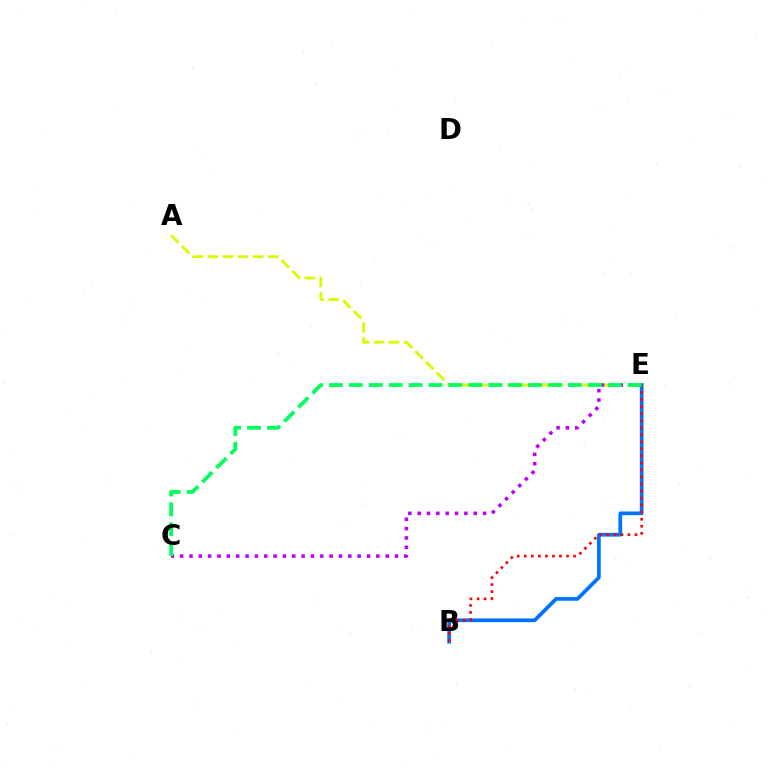{('A', 'E'): [{'color': '#d1ff00', 'line_style': 'dashed', 'thickness': 2.05}], ('B', 'E'): [{'color': '#0074ff', 'line_style': 'solid', 'thickness': 2.69}, {'color': '#ff0000', 'line_style': 'dotted', 'thickness': 1.91}], ('C', 'E'): [{'color': '#b900ff', 'line_style': 'dotted', 'thickness': 2.54}, {'color': '#00ff5c', 'line_style': 'dashed', 'thickness': 2.71}]}